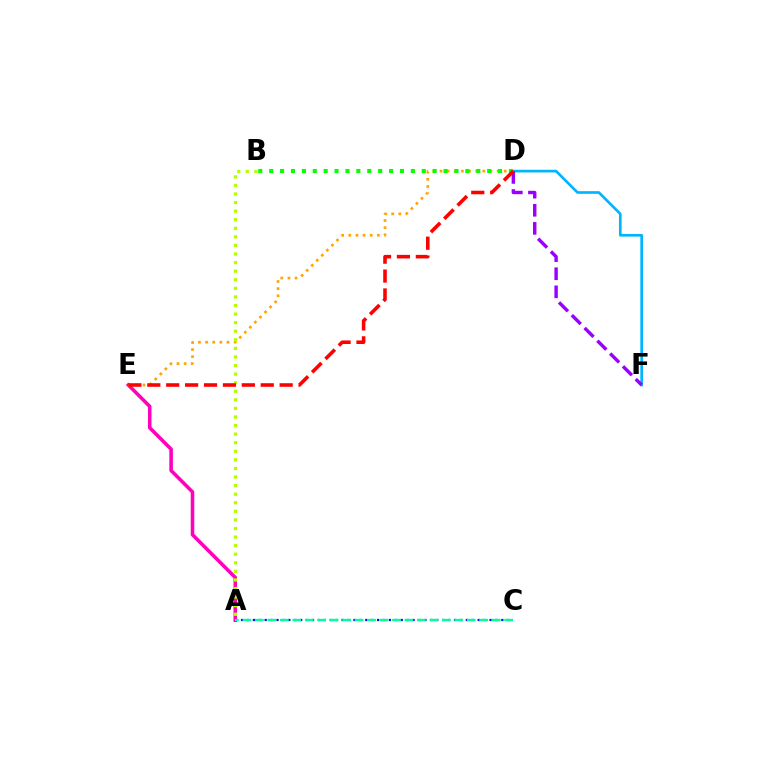{('A', 'E'): [{'color': '#ff00bd', 'line_style': 'solid', 'thickness': 2.56}], ('A', 'C'): [{'color': '#0010ff', 'line_style': 'dotted', 'thickness': 1.61}, {'color': '#00ff9d', 'line_style': 'dashed', 'thickness': 1.69}], ('D', 'E'): [{'color': '#ffa500', 'line_style': 'dotted', 'thickness': 1.94}, {'color': '#ff0000', 'line_style': 'dashed', 'thickness': 2.57}], ('D', 'F'): [{'color': '#00b5ff', 'line_style': 'solid', 'thickness': 1.92}, {'color': '#9b00ff', 'line_style': 'dashed', 'thickness': 2.46}], ('B', 'D'): [{'color': '#08ff00', 'line_style': 'dotted', 'thickness': 2.96}], ('A', 'B'): [{'color': '#b3ff00', 'line_style': 'dotted', 'thickness': 2.33}]}